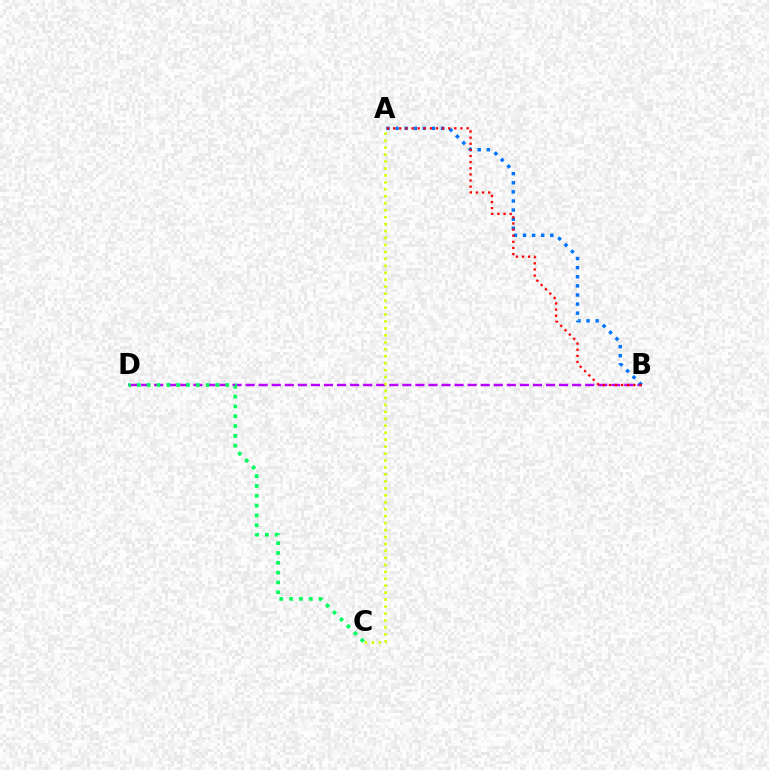{('B', 'D'): [{'color': '#b900ff', 'line_style': 'dashed', 'thickness': 1.77}], ('A', 'B'): [{'color': '#0074ff', 'line_style': 'dotted', 'thickness': 2.47}, {'color': '#ff0000', 'line_style': 'dotted', 'thickness': 1.66}], ('A', 'C'): [{'color': '#d1ff00', 'line_style': 'dotted', 'thickness': 1.89}], ('C', 'D'): [{'color': '#00ff5c', 'line_style': 'dotted', 'thickness': 2.67}]}